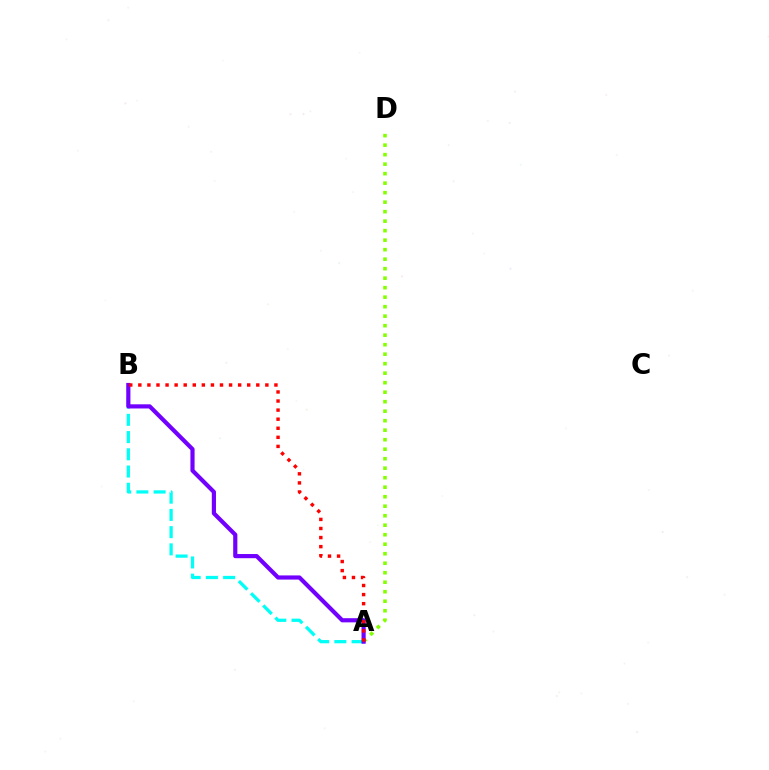{('A', 'D'): [{'color': '#84ff00', 'line_style': 'dotted', 'thickness': 2.58}], ('A', 'B'): [{'color': '#00fff6', 'line_style': 'dashed', 'thickness': 2.34}, {'color': '#7200ff', 'line_style': 'solid', 'thickness': 3.0}, {'color': '#ff0000', 'line_style': 'dotted', 'thickness': 2.47}]}